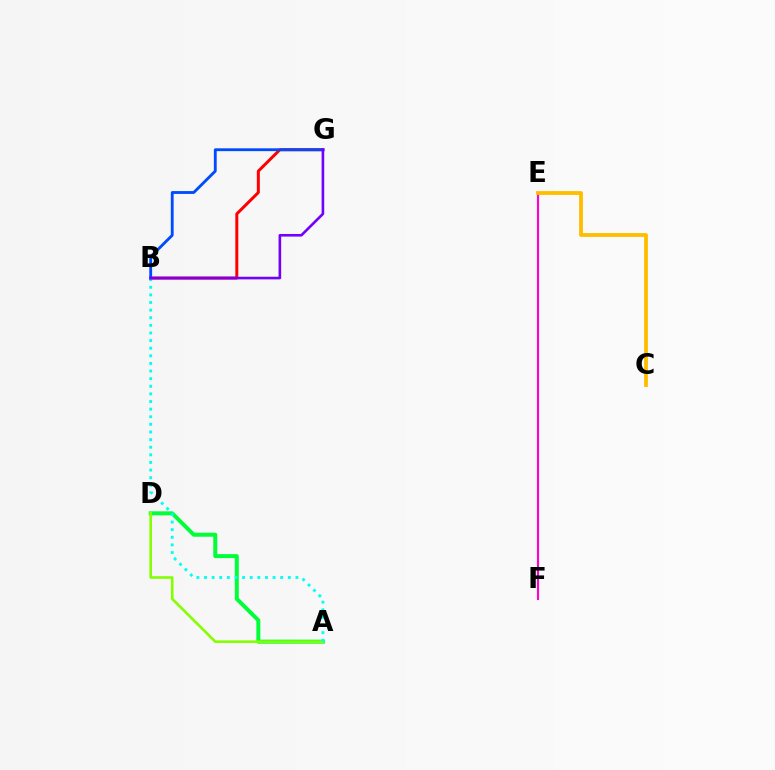{('A', 'D'): [{'color': '#00ff39', 'line_style': 'solid', 'thickness': 2.87}, {'color': '#84ff00', 'line_style': 'solid', 'thickness': 1.87}], ('B', 'G'): [{'color': '#ff0000', 'line_style': 'solid', 'thickness': 2.16}, {'color': '#004bff', 'line_style': 'solid', 'thickness': 2.05}, {'color': '#7200ff', 'line_style': 'solid', 'thickness': 1.89}], ('E', 'F'): [{'color': '#ff00cf', 'line_style': 'solid', 'thickness': 1.53}], ('C', 'E'): [{'color': '#ffbd00', 'line_style': 'solid', 'thickness': 2.73}], ('A', 'B'): [{'color': '#00fff6', 'line_style': 'dotted', 'thickness': 2.07}]}